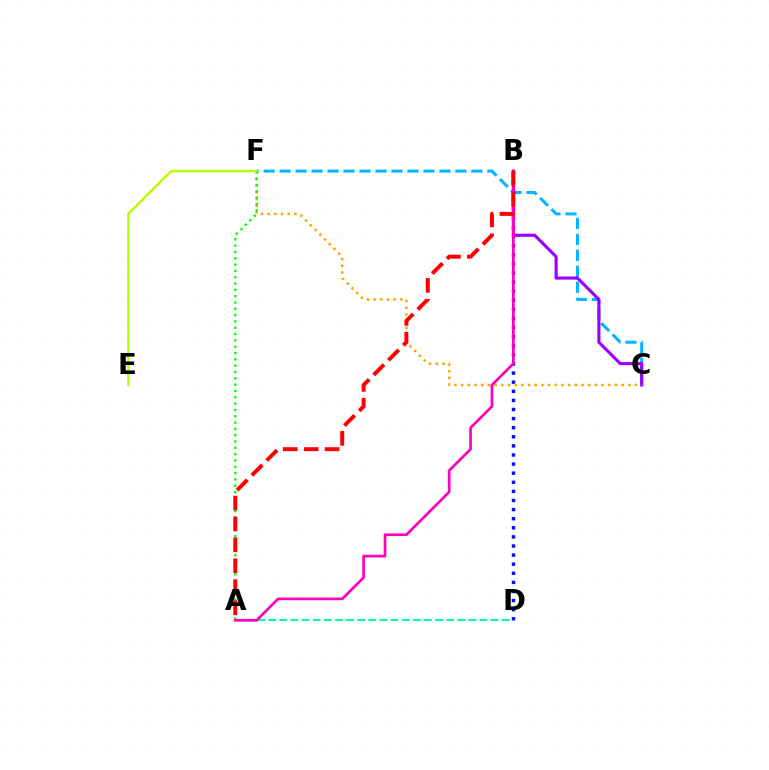{('C', 'F'): [{'color': '#00b5ff', 'line_style': 'dashed', 'thickness': 2.17}, {'color': '#ffa500', 'line_style': 'dotted', 'thickness': 1.82}], ('B', 'D'): [{'color': '#0010ff', 'line_style': 'dotted', 'thickness': 2.47}], ('A', 'D'): [{'color': '#00ff9d', 'line_style': 'dashed', 'thickness': 1.51}], ('B', 'C'): [{'color': '#9b00ff', 'line_style': 'solid', 'thickness': 2.25}], ('A', 'F'): [{'color': '#08ff00', 'line_style': 'dotted', 'thickness': 1.72}], ('A', 'B'): [{'color': '#ff00bd', 'line_style': 'solid', 'thickness': 1.93}, {'color': '#ff0000', 'line_style': 'dashed', 'thickness': 2.84}], ('E', 'F'): [{'color': '#b3ff00', 'line_style': 'solid', 'thickness': 1.69}]}